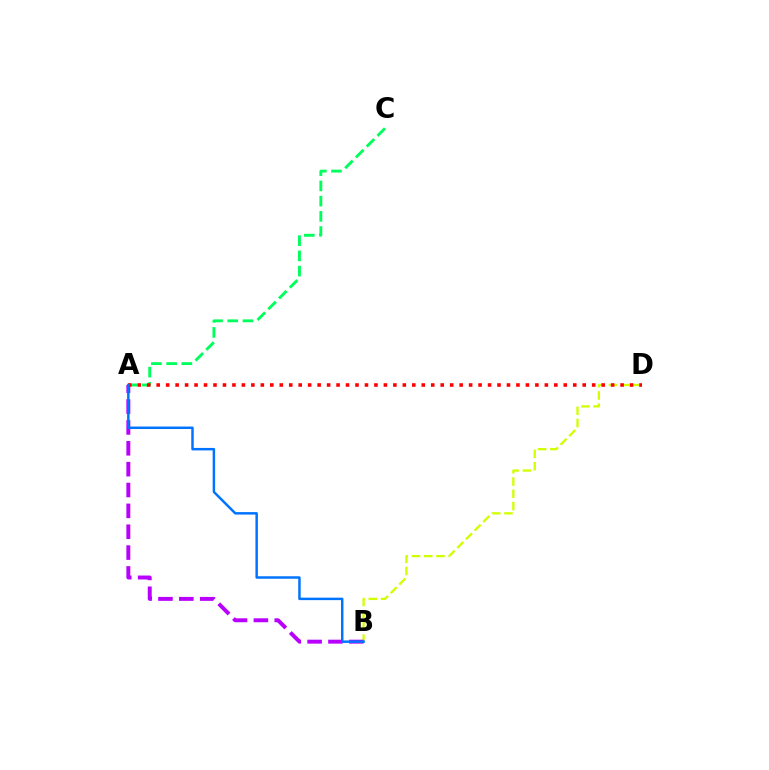{('B', 'D'): [{'color': '#d1ff00', 'line_style': 'dashed', 'thickness': 1.66}], ('A', 'C'): [{'color': '#00ff5c', 'line_style': 'dashed', 'thickness': 2.07}], ('A', 'B'): [{'color': '#b900ff', 'line_style': 'dashed', 'thickness': 2.83}, {'color': '#0074ff', 'line_style': 'solid', 'thickness': 1.78}], ('A', 'D'): [{'color': '#ff0000', 'line_style': 'dotted', 'thickness': 2.57}]}